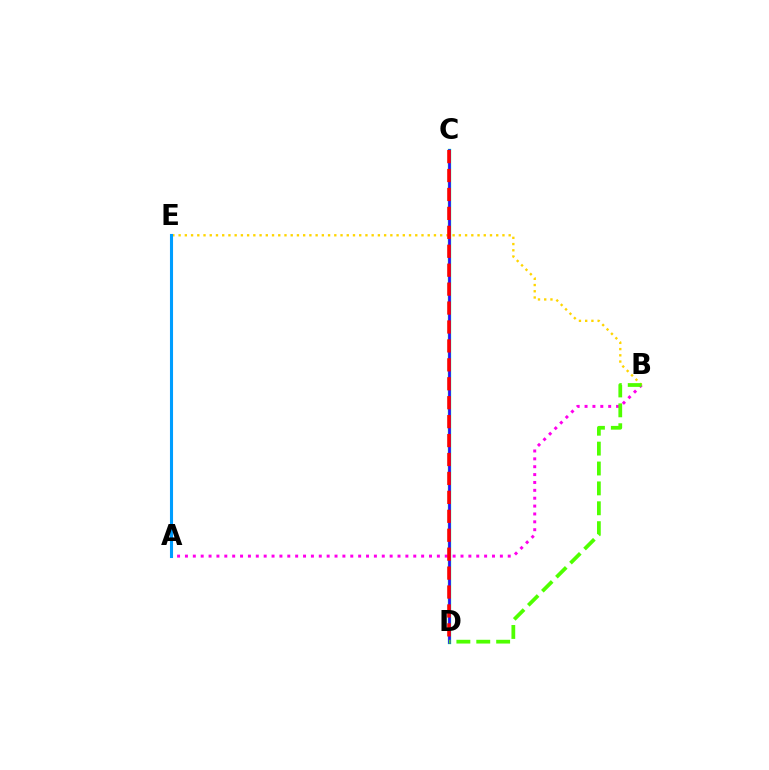{('A', 'B'): [{'color': '#ff00ed', 'line_style': 'dotted', 'thickness': 2.14}], ('B', 'E'): [{'color': '#ffd500', 'line_style': 'dotted', 'thickness': 1.69}], ('C', 'D'): [{'color': '#00ff86', 'line_style': 'solid', 'thickness': 2.4}, {'color': '#3700ff', 'line_style': 'solid', 'thickness': 1.86}, {'color': '#ff0000', 'line_style': 'dashed', 'thickness': 2.57}], ('B', 'D'): [{'color': '#4fff00', 'line_style': 'dashed', 'thickness': 2.7}], ('A', 'E'): [{'color': '#009eff', 'line_style': 'solid', 'thickness': 2.22}]}